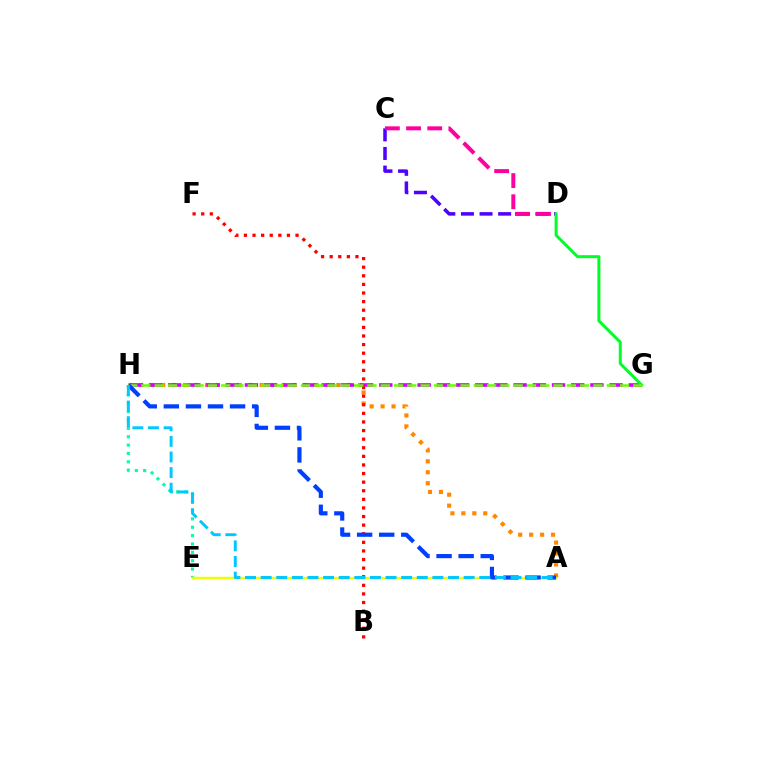{('C', 'D'): [{'color': '#4f00ff', 'line_style': 'dashed', 'thickness': 2.53}, {'color': '#ff00a0', 'line_style': 'dashed', 'thickness': 2.87}], ('A', 'H'): [{'color': '#ff8800', 'line_style': 'dotted', 'thickness': 2.97}, {'color': '#003fff', 'line_style': 'dashed', 'thickness': 3.0}, {'color': '#00c7ff', 'line_style': 'dashed', 'thickness': 2.12}], ('G', 'H'): [{'color': '#d600ff', 'line_style': 'dashed', 'thickness': 2.61}, {'color': '#66ff00', 'line_style': 'dashed', 'thickness': 1.81}], ('D', 'G'): [{'color': '#00ff27', 'line_style': 'solid', 'thickness': 2.16}], ('E', 'H'): [{'color': '#00ffaf', 'line_style': 'dotted', 'thickness': 2.27}], ('A', 'E'): [{'color': '#eeff00', 'line_style': 'solid', 'thickness': 1.76}], ('B', 'F'): [{'color': '#ff0000', 'line_style': 'dotted', 'thickness': 2.34}]}